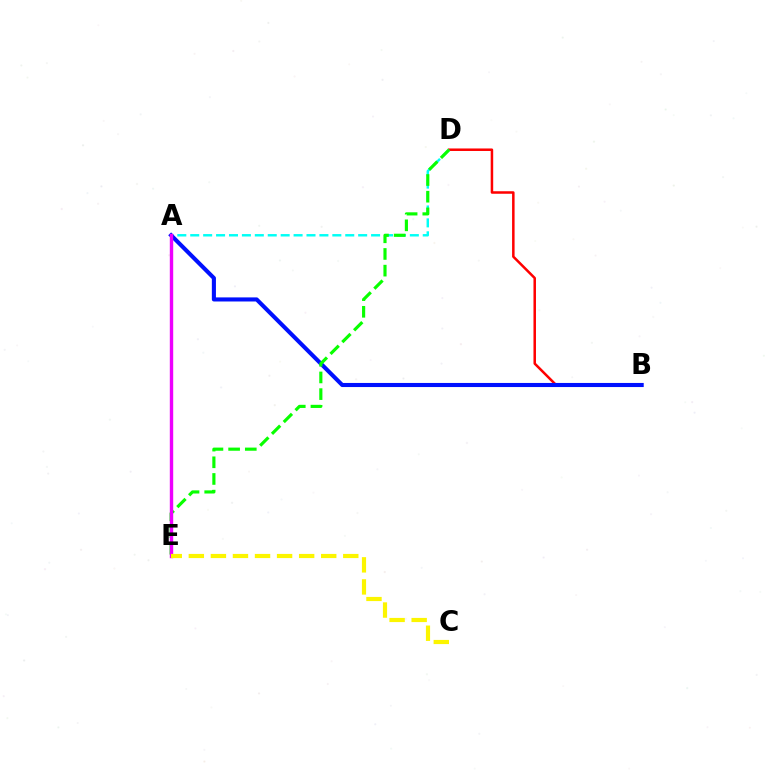{('B', 'D'): [{'color': '#ff0000', 'line_style': 'solid', 'thickness': 1.81}], ('A', 'D'): [{'color': '#00fff6', 'line_style': 'dashed', 'thickness': 1.75}], ('A', 'B'): [{'color': '#0010ff', 'line_style': 'solid', 'thickness': 2.95}], ('D', 'E'): [{'color': '#08ff00', 'line_style': 'dashed', 'thickness': 2.27}], ('A', 'E'): [{'color': '#ee00ff', 'line_style': 'solid', 'thickness': 2.45}], ('C', 'E'): [{'color': '#fcf500', 'line_style': 'dashed', 'thickness': 3.0}]}